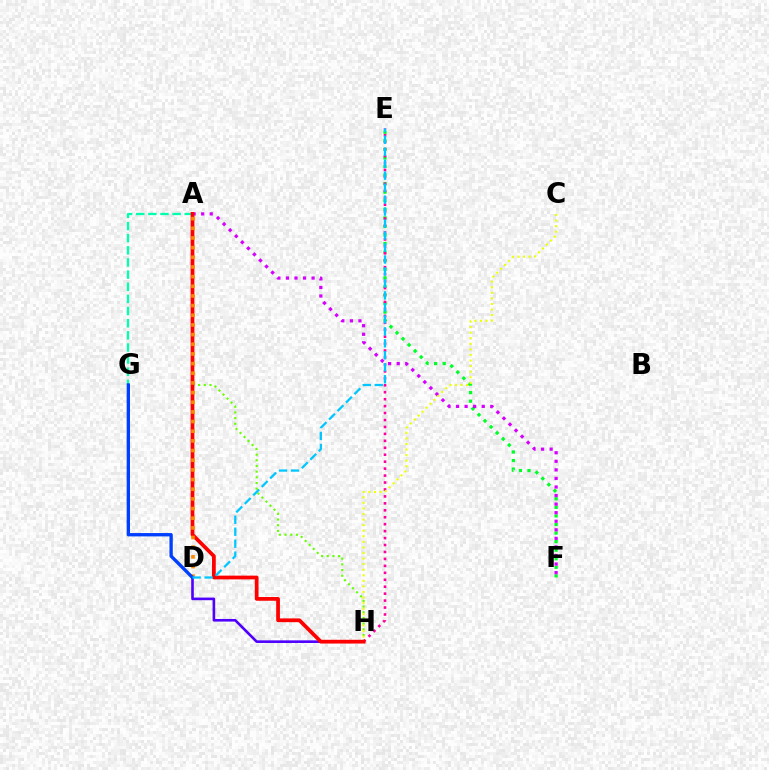{('E', 'F'): [{'color': '#00ff27', 'line_style': 'dotted', 'thickness': 2.33}], ('A', 'G'): [{'color': '#00ffaf', 'line_style': 'dashed', 'thickness': 1.65}], ('A', 'H'): [{'color': '#66ff00', 'line_style': 'dotted', 'thickness': 1.54}, {'color': '#ff0000', 'line_style': 'solid', 'thickness': 2.7}], ('E', 'H'): [{'color': '#ff00a0', 'line_style': 'dotted', 'thickness': 1.89}], ('A', 'F'): [{'color': '#d600ff', 'line_style': 'dotted', 'thickness': 2.33}], ('D', 'H'): [{'color': '#4f00ff', 'line_style': 'solid', 'thickness': 1.89}], ('C', 'H'): [{'color': '#eeff00', 'line_style': 'dotted', 'thickness': 1.51}], ('A', 'D'): [{'color': '#ff8800', 'line_style': 'dotted', 'thickness': 2.63}], ('D', 'G'): [{'color': '#003fff', 'line_style': 'solid', 'thickness': 2.4}], ('D', 'E'): [{'color': '#00c7ff', 'line_style': 'dashed', 'thickness': 1.63}]}